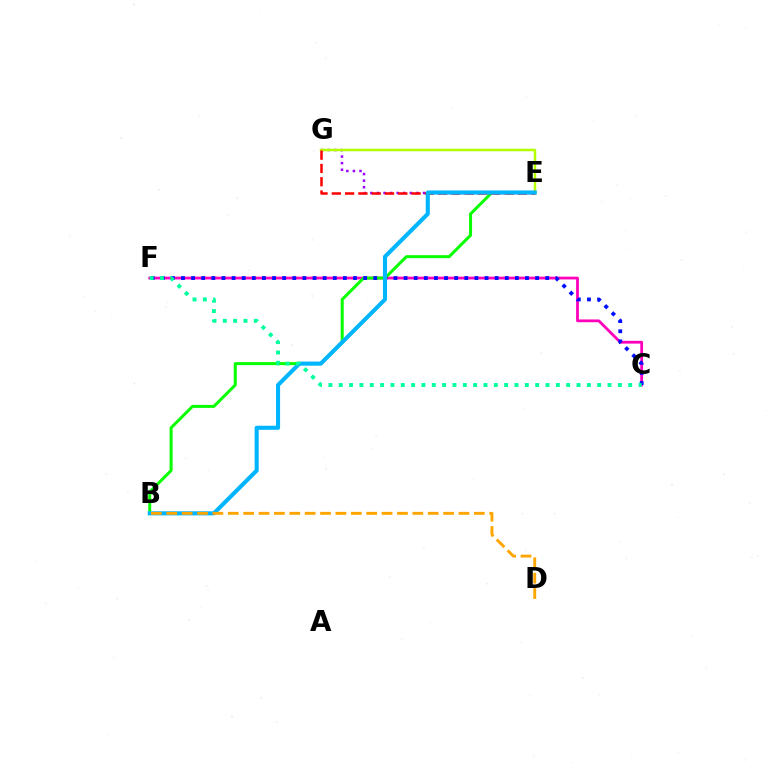{('C', 'F'): [{'color': '#ff00bd', 'line_style': 'solid', 'thickness': 2.0}, {'color': '#0010ff', 'line_style': 'dotted', 'thickness': 2.75}, {'color': '#00ff9d', 'line_style': 'dotted', 'thickness': 2.81}], ('B', 'E'): [{'color': '#08ff00', 'line_style': 'solid', 'thickness': 2.16}, {'color': '#00b5ff', 'line_style': 'solid', 'thickness': 2.94}], ('E', 'G'): [{'color': '#9b00ff', 'line_style': 'dotted', 'thickness': 1.79}, {'color': '#b3ff00', 'line_style': 'solid', 'thickness': 1.8}, {'color': '#ff0000', 'line_style': 'dashed', 'thickness': 1.81}], ('B', 'D'): [{'color': '#ffa500', 'line_style': 'dashed', 'thickness': 2.09}]}